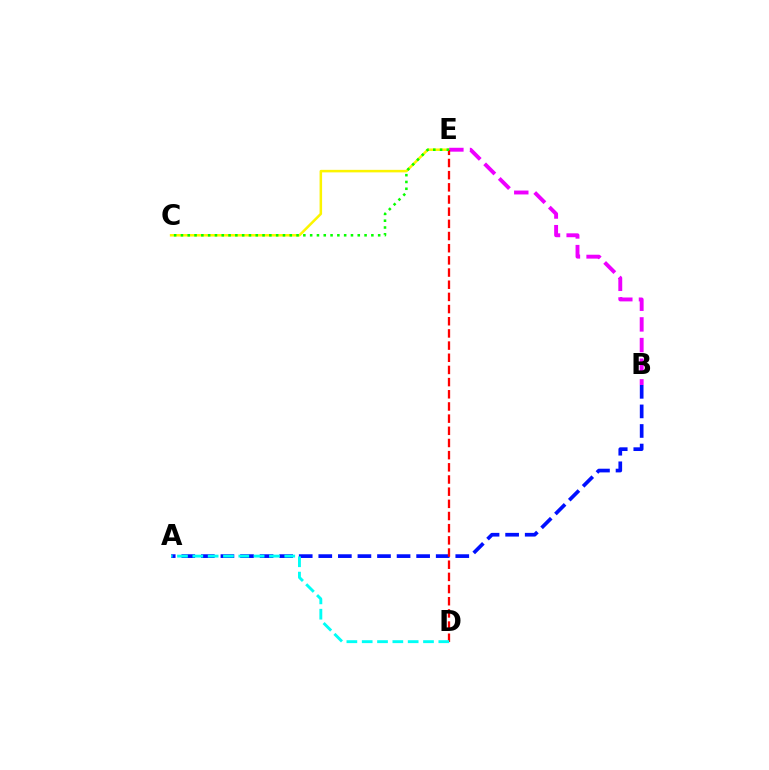{('C', 'E'): [{'color': '#fcf500', 'line_style': 'solid', 'thickness': 1.82}, {'color': '#08ff00', 'line_style': 'dotted', 'thickness': 1.85}], ('A', 'B'): [{'color': '#0010ff', 'line_style': 'dashed', 'thickness': 2.66}], ('B', 'E'): [{'color': '#ee00ff', 'line_style': 'dashed', 'thickness': 2.81}], ('D', 'E'): [{'color': '#ff0000', 'line_style': 'dashed', 'thickness': 1.65}], ('A', 'D'): [{'color': '#00fff6', 'line_style': 'dashed', 'thickness': 2.08}]}